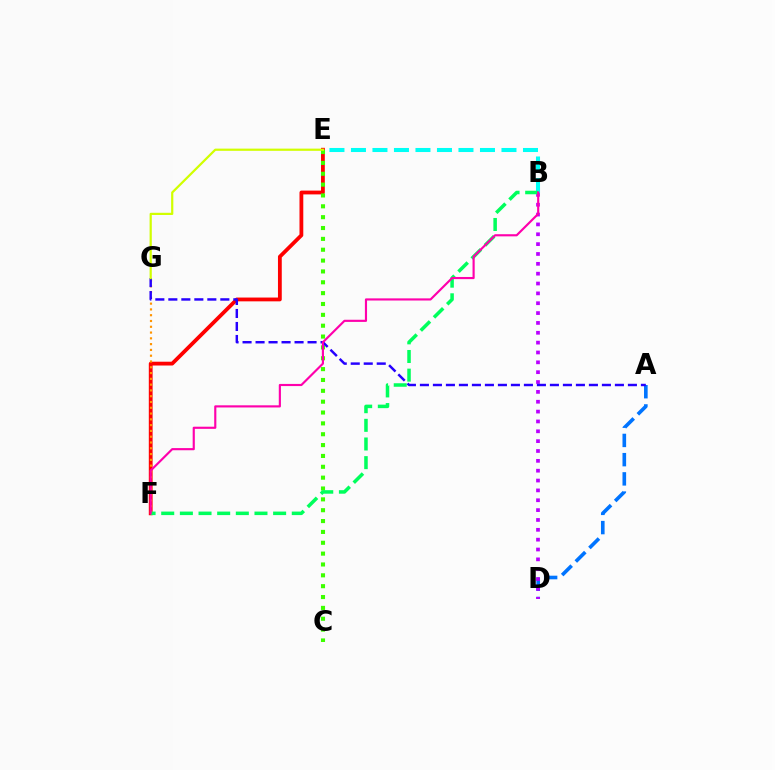{('E', 'F'): [{'color': '#ff0000', 'line_style': 'solid', 'thickness': 2.73}], ('A', 'D'): [{'color': '#0074ff', 'line_style': 'dashed', 'thickness': 2.61}], ('B', 'D'): [{'color': '#b900ff', 'line_style': 'dotted', 'thickness': 2.68}], ('F', 'G'): [{'color': '#ff9400', 'line_style': 'dotted', 'thickness': 1.57}], ('B', 'E'): [{'color': '#00fff6', 'line_style': 'dashed', 'thickness': 2.92}], ('C', 'E'): [{'color': '#3dff00', 'line_style': 'dotted', 'thickness': 2.95}], ('B', 'F'): [{'color': '#00ff5c', 'line_style': 'dashed', 'thickness': 2.53}, {'color': '#ff00ac', 'line_style': 'solid', 'thickness': 1.55}], ('A', 'G'): [{'color': '#2500ff', 'line_style': 'dashed', 'thickness': 1.77}], ('E', 'G'): [{'color': '#d1ff00', 'line_style': 'solid', 'thickness': 1.59}]}